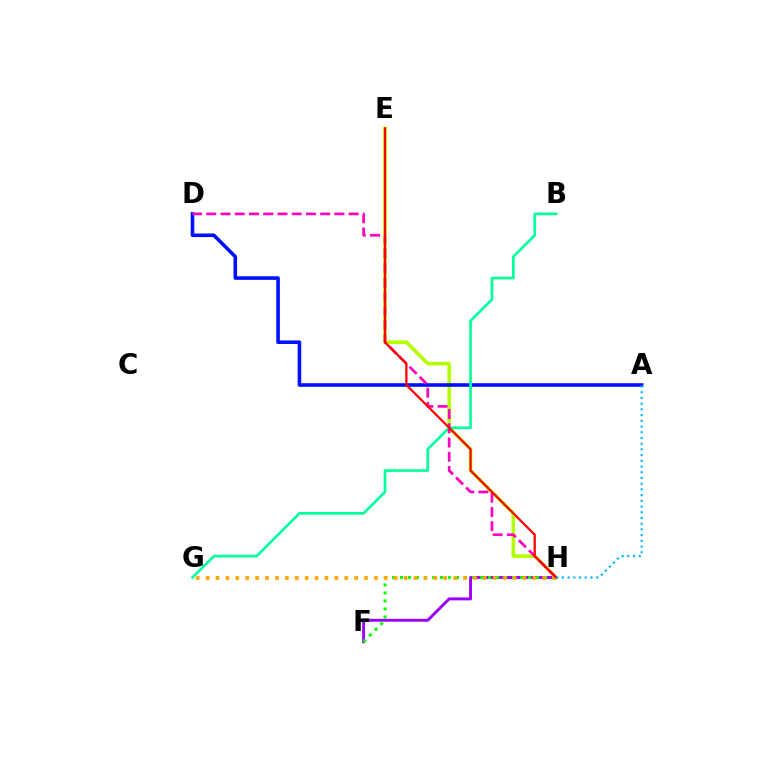{('F', 'H'): [{'color': '#9b00ff', 'line_style': 'solid', 'thickness': 2.11}, {'color': '#08ff00', 'line_style': 'dotted', 'thickness': 2.17}], ('E', 'H'): [{'color': '#b3ff00', 'line_style': 'solid', 'thickness': 2.57}, {'color': '#ff0000', 'line_style': 'solid', 'thickness': 1.61}], ('A', 'D'): [{'color': '#0010ff', 'line_style': 'solid', 'thickness': 2.58}], ('B', 'G'): [{'color': '#00ff9d', 'line_style': 'solid', 'thickness': 1.93}], ('D', 'H'): [{'color': '#ff00bd', 'line_style': 'dashed', 'thickness': 1.93}], ('G', 'H'): [{'color': '#ffa500', 'line_style': 'dotted', 'thickness': 2.69}], ('A', 'H'): [{'color': '#00b5ff', 'line_style': 'dotted', 'thickness': 1.55}]}